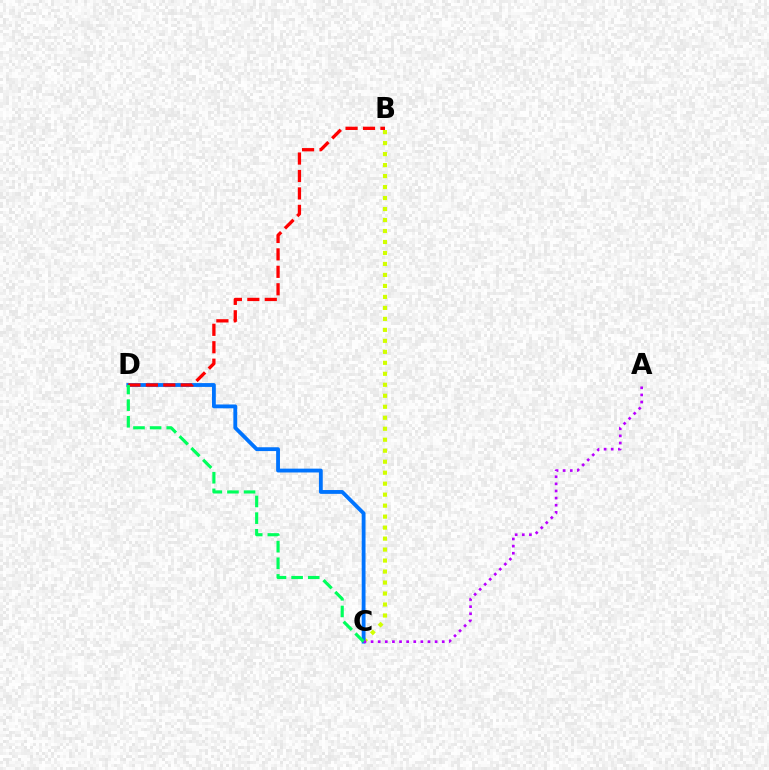{('B', 'C'): [{'color': '#d1ff00', 'line_style': 'dotted', 'thickness': 2.98}], ('C', 'D'): [{'color': '#0074ff', 'line_style': 'solid', 'thickness': 2.76}, {'color': '#00ff5c', 'line_style': 'dashed', 'thickness': 2.26}], ('B', 'D'): [{'color': '#ff0000', 'line_style': 'dashed', 'thickness': 2.37}], ('A', 'C'): [{'color': '#b900ff', 'line_style': 'dotted', 'thickness': 1.93}]}